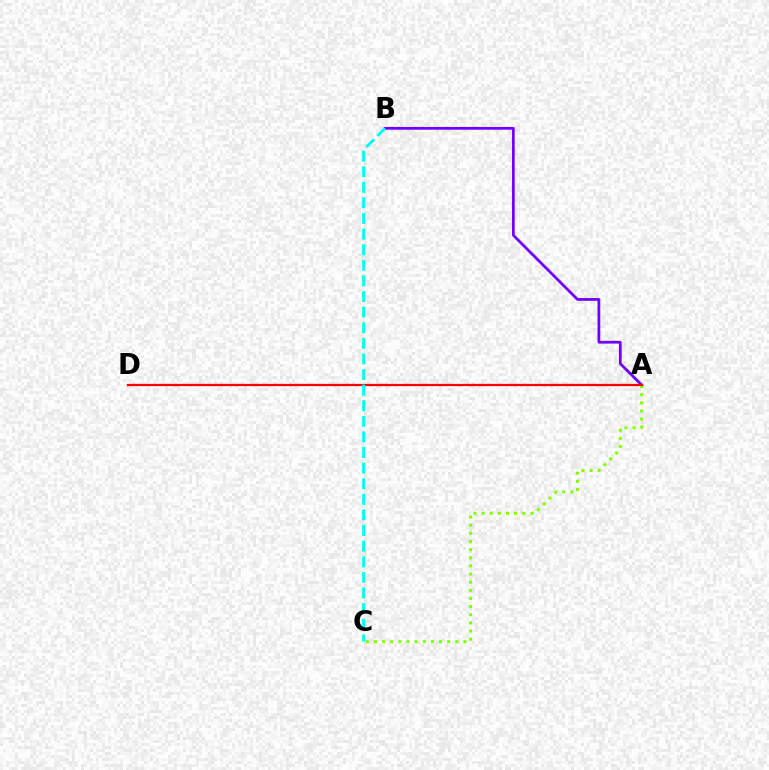{('A', 'B'): [{'color': '#7200ff', 'line_style': 'solid', 'thickness': 1.99}], ('A', 'C'): [{'color': '#84ff00', 'line_style': 'dotted', 'thickness': 2.21}], ('A', 'D'): [{'color': '#ff0000', 'line_style': 'solid', 'thickness': 1.61}], ('B', 'C'): [{'color': '#00fff6', 'line_style': 'dashed', 'thickness': 2.12}]}